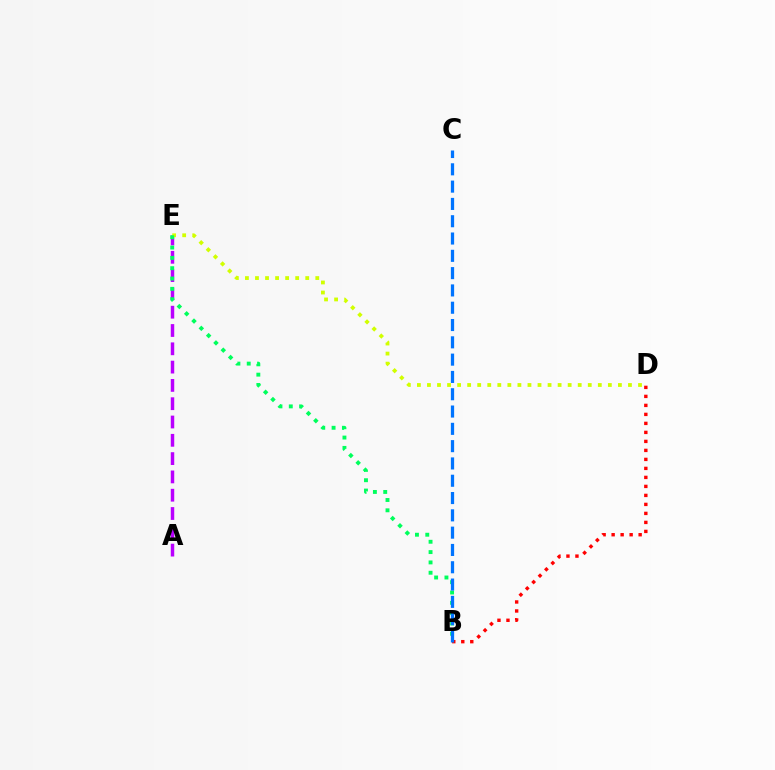{('A', 'E'): [{'color': '#b900ff', 'line_style': 'dashed', 'thickness': 2.49}], ('B', 'D'): [{'color': '#ff0000', 'line_style': 'dotted', 'thickness': 2.45}], ('D', 'E'): [{'color': '#d1ff00', 'line_style': 'dotted', 'thickness': 2.73}], ('B', 'E'): [{'color': '#00ff5c', 'line_style': 'dotted', 'thickness': 2.8}], ('B', 'C'): [{'color': '#0074ff', 'line_style': 'dashed', 'thickness': 2.35}]}